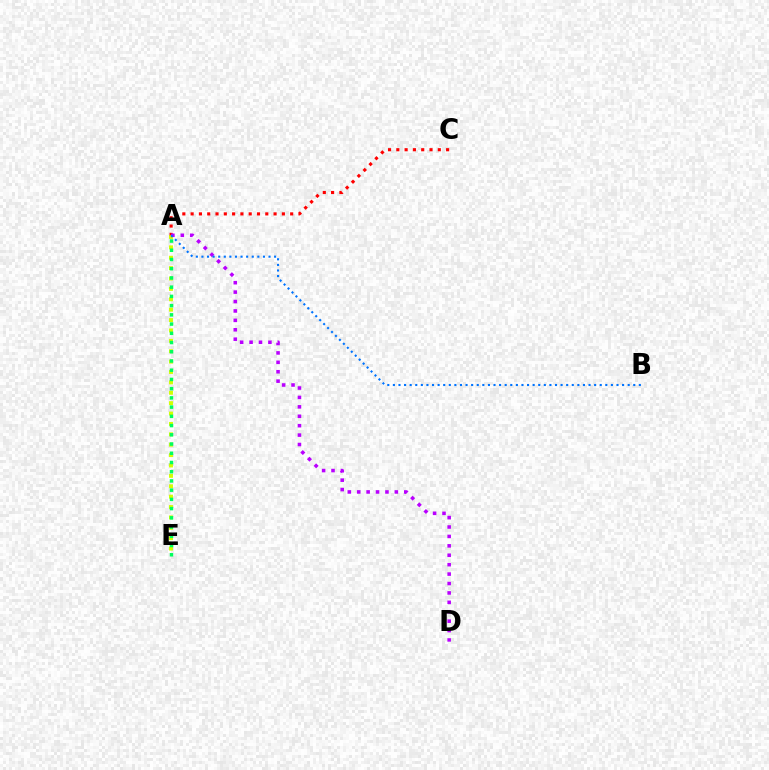{('A', 'E'): [{'color': '#d1ff00', 'line_style': 'dotted', 'thickness': 2.82}, {'color': '#00ff5c', 'line_style': 'dotted', 'thickness': 2.51}], ('A', 'C'): [{'color': '#ff0000', 'line_style': 'dotted', 'thickness': 2.25}], ('A', 'D'): [{'color': '#b900ff', 'line_style': 'dotted', 'thickness': 2.56}], ('A', 'B'): [{'color': '#0074ff', 'line_style': 'dotted', 'thickness': 1.52}]}